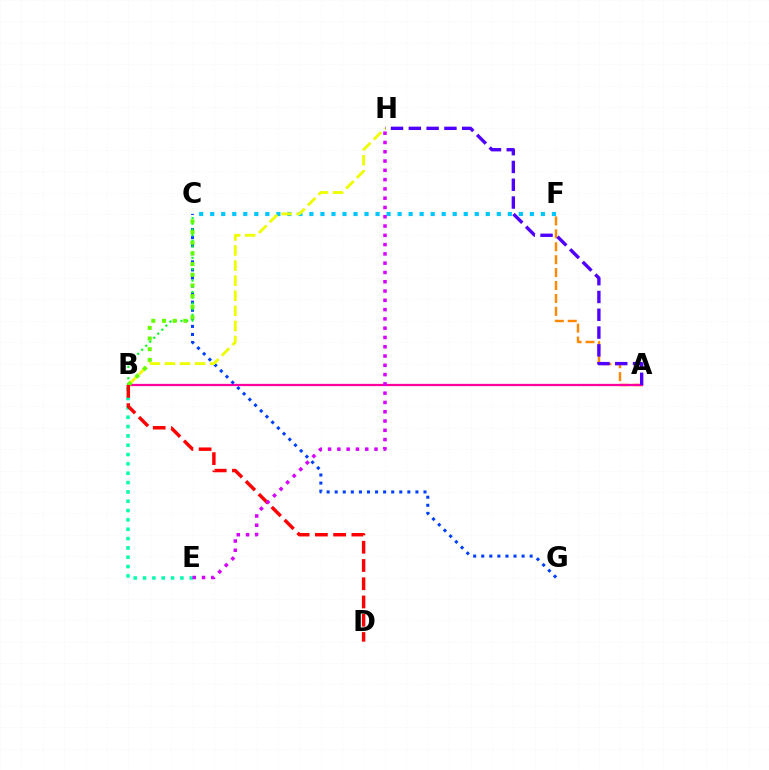{('A', 'F'): [{'color': '#ff8800', 'line_style': 'dashed', 'thickness': 1.76}], ('A', 'B'): [{'color': '#ff00a0', 'line_style': 'solid', 'thickness': 1.63}], ('A', 'H'): [{'color': '#4f00ff', 'line_style': 'dashed', 'thickness': 2.42}], ('C', 'F'): [{'color': '#00c7ff', 'line_style': 'dotted', 'thickness': 2.99}], ('C', 'G'): [{'color': '#003fff', 'line_style': 'dotted', 'thickness': 2.19}], ('B', 'H'): [{'color': '#eeff00', 'line_style': 'dashed', 'thickness': 2.05}], ('B', 'E'): [{'color': '#00ffaf', 'line_style': 'dotted', 'thickness': 2.54}], ('B', 'C'): [{'color': '#00ff27', 'line_style': 'dotted', 'thickness': 1.55}, {'color': '#66ff00', 'line_style': 'dotted', 'thickness': 2.9}], ('B', 'D'): [{'color': '#ff0000', 'line_style': 'dashed', 'thickness': 2.48}], ('E', 'H'): [{'color': '#d600ff', 'line_style': 'dotted', 'thickness': 2.52}]}